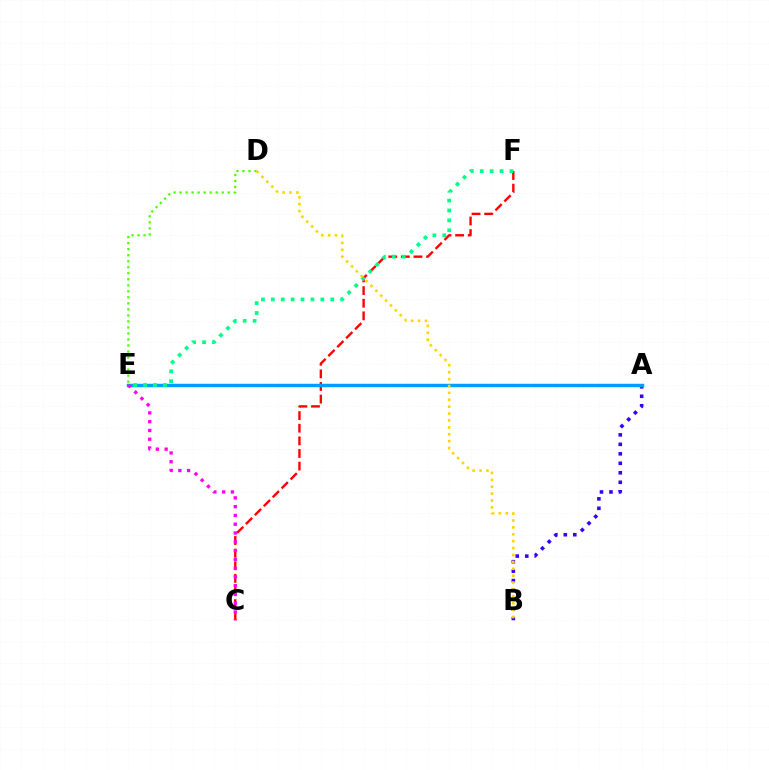{('A', 'B'): [{'color': '#3700ff', 'line_style': 'dotted', 'thickness': 2.58}], ('D', 'E'): [{'color': '#4fff00', 'line_style': 'dotted', 'thickness': 1.64}], ('C', 'F'): [{'color': '#ff0000', 'line_style': 'dashed', 'thickness': 1.71}], ('A', 'E'): [{'color': '#009eff', 'line_style': 'solid', 'thickness': 2.48}], ('E', 'F'): [{'color': '#00ff86', 'line_style': 'dotted', 'thickness': 2.69}], ('B', 'D'): [{'color': '#ffd500', 'line_style': 'dotted', 'thickness': 1.87}], ('C', 'E'): [{'color': '#ff00ed', 'line_style': 'dotted', 'thickness': 2.39}]}